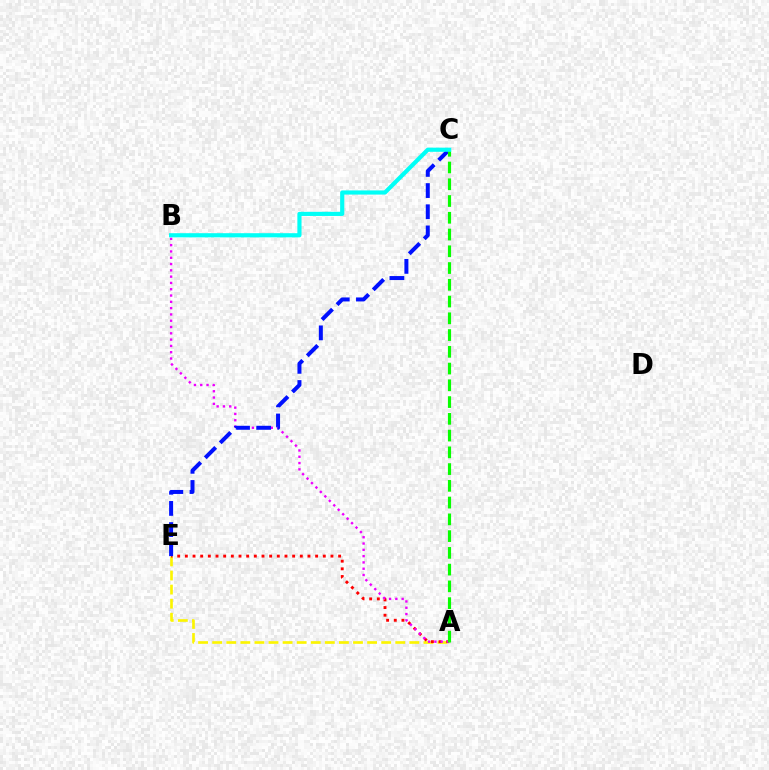{('A', 'E'): [{'color': '#fcf500', 'line_style': 'dashed', 'thickness': 1.91}, {'color': '#ff0000', 'line_style': 'dotted', 'thickness': 2.08}], ('A', 'B'): [{'color': '#ee00ff', 'line_style': 'dotted', 'thickness': 1.71}], ('C', 'E'): [{'color': '#0010ff', 'line_style': 'dashed', 'thickness': 2.88}], ('A', 'C'): [{'color': '#08ff00', 'line_style': 'dashed', 'thickness': 2.28}], ('B', 'C'): [{'color': '#00fff6', 'line_style': 'solid', 'thickness': 2.99}]}